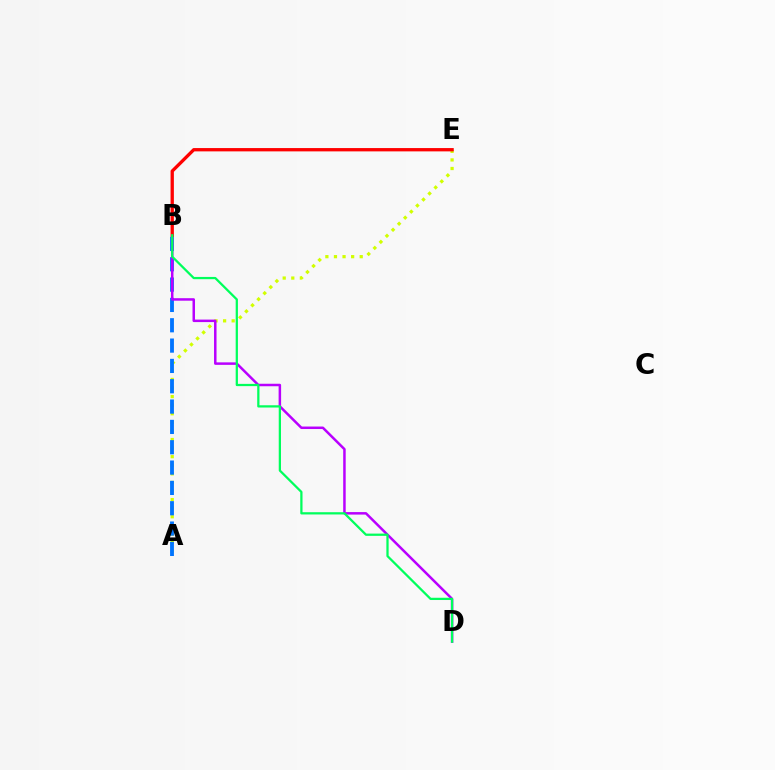{('A', 'E'): [{'color': '#d1ff00', 'line_style': 'dotted', 'thickness': 2.33}], ('A', 'B'): [{'color': '#0074ff', 'line_style': 'dashed', 'thickness': 2.76}], ('B', 'D'): [{'color': '#b900ff', 'line_style': 'solid', 'thickness': 1.8}, {'color': '#00ff5c', 'line_style': 'solid', 'thickness': 1.62}], ('B', 'E'): [{'color': '#ff0000', 'line_style': 'solid', 'thickness': 2.38}]}